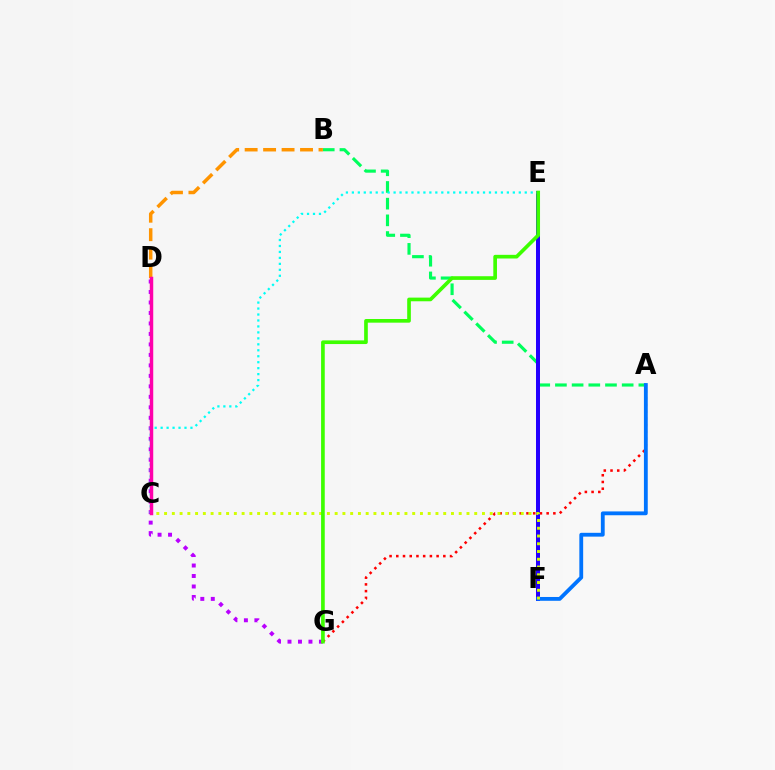{('A', 'G'): [{'color': '#ff0000', 'line_style': 'dotted', 'thickness': 1.83}], ('A', 'B'): [{'color': '#00ff5c', 'line_style': 'dashed', 'thickness': 2.27}], ('D', 'G'): [{'color': '#b900ff', 'line_style': 'dotted', 'thickness': 2.85}], ('B', 'D'): [{'color': '#ff9400', 'line_style': 'dashed', 'thickness': 2.51}], ('E', 'F'): [{'color': '#2500ff', 'line_style': 'solid', 'thickness': 2.87}], ('C', 'E'): [{'color': '#00fff6', 'line_style': 'dotted', 'thickness': 1.62}], ('C', 'D'): [{'color': '#ff00ac', 'line_style': 'solid', 'thickness': 2.5}], ('A', 'F'): [{'color': '#0074ff', 'line_style': 'solid', 'thickness': 2.75}], ('C', 'F'): [{'color': '#d1ff00', 'line_style': 'dotted', 'thickness': 2.11}], ('E', 'G'): [{'color': '#3dff00', 'line_style': 'solid', 'thickness': 2.64}]}